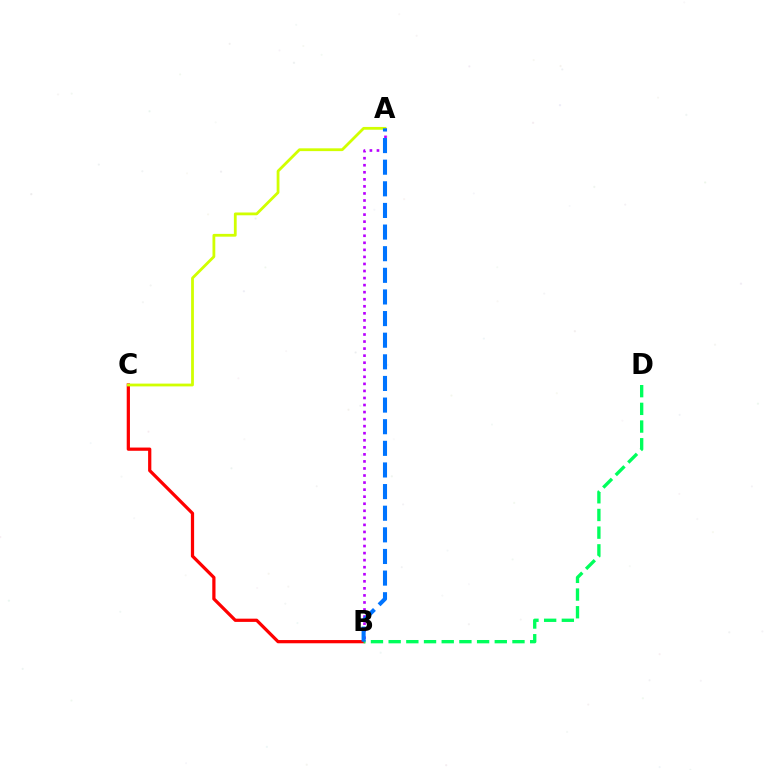{('B', 'C'): [{'color': '#ff0000', 'line_style': 'solid', 'thickness': 2.33}], ('A', 'B'): [{'color': '#b900ff', 'line_style': 'dotted', 'thickness': 1.92}, {'color': '#0074ff', 'line_style': 'dashed', 'thickness': 2.94}], ('A', 'C'): [{'color': '#d1ff00', 'line_style': 'solid', 'thickness': 2.01}], ('B', 'D'): [{'color': '#00ff5c', 'line_style': 'dashed', 'thickness': 2.4}]}